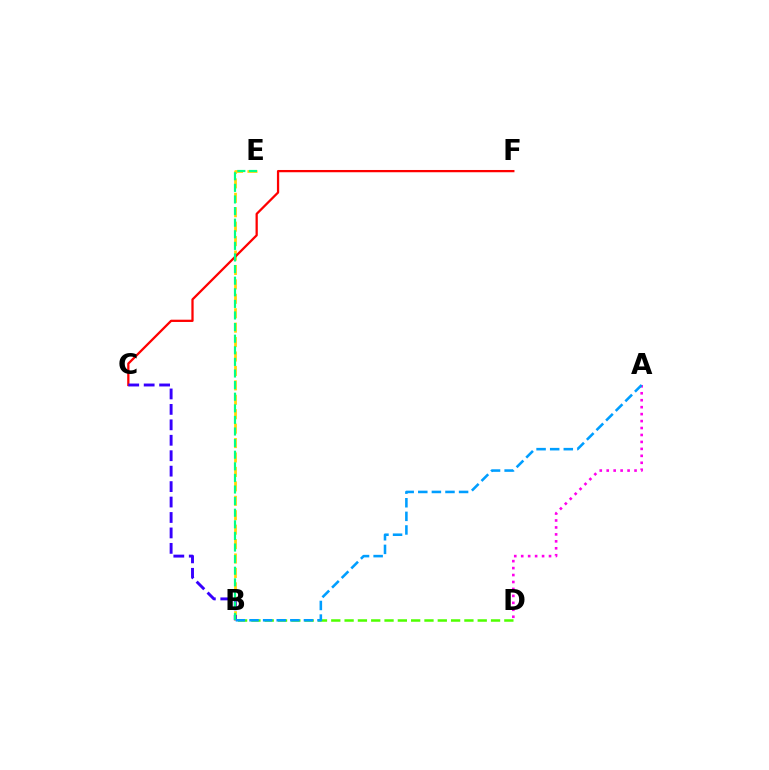{('B', 'E'): [{'color': '#ffd500', 'line_style': 'dashed', 'thickness': 1.96}, {'color': '#00ff86', 'line_style': 'dashed', 'thickness': 1.58}], ('C', 'F'): [{'color': '#ff0000', 'line_style': 'solid', 'thickness': 1.63}], ('A', 'D'): [{'color': '#ff00ed', 'line_style': 'dotted', 'thickness': 1.89}], ('B', 'C'): [{'color': '#3700ff', 'line_style': 'dashed', 'thickness': 2.1}], ('B', 'D'): [{'color': '#4fff00', 'line_style': 'dashed', 'thickness': 1.81}], ('A', 'B'): [{'color': '#009eff', 'line_style': 'dashed', 'thickness': 1.85}]}